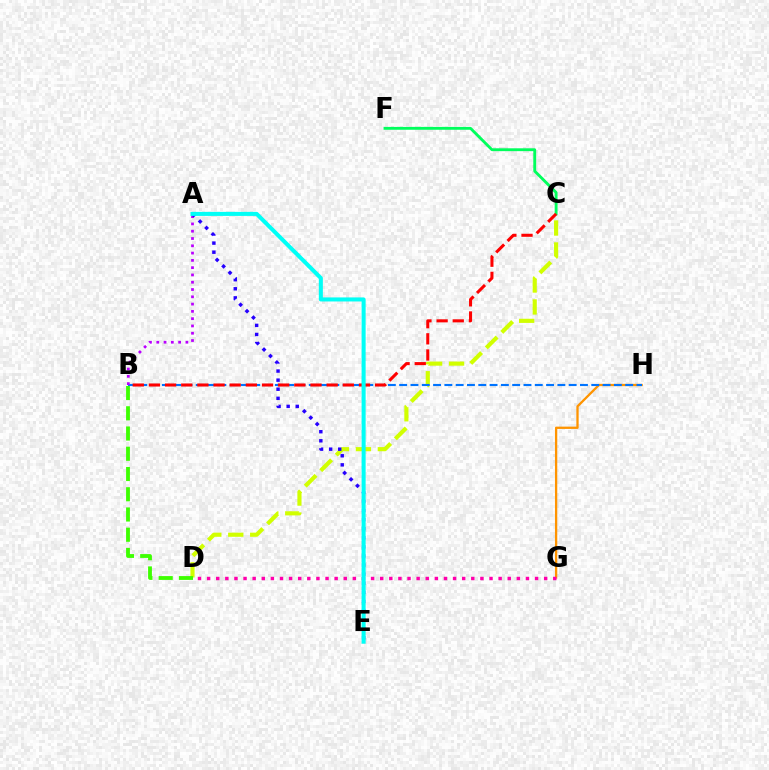{('G', 'H'): [{'color': '#ff9400', 'line_style': 'solid', 'thickness': 1.66}], ('C', 'D'): [{'color': '#d1ff00', 'line_style': 'dashed', 'thickness': 2.98}], ('C', 'F'): [{'color': '#00ff5c', 'line_style': 'solid', 'thickness': 2.06}], ('B', 'H'): [{'color': '#0074ff', 'line_style': 'dashed', 'thickness': 1.54}], ('A', 'B'): [{'color': '#b900ff', 'line_style': 'dotted', 'thickness': 1.98}], ('B', 'D'): [{'color': '#3dff00', 'line_style': 'dashed', 'thickness': 2.75}], ('B', 'C'): [{'color': '#ff0000', 'line_style': 'dashed', 'thickness': 2.19}], ('D', 'G'): [{'color': '#ff00ac', 'line_style': 'dotted', 'thickness': 2.48}], ('A', 'E'): [{'color': '#2500ff', 'line_style': 'dotted', 'thickness': 2.47}, {'color': '#00fff6', 'line_style': 'solid', 'thickness': 2.91}]}